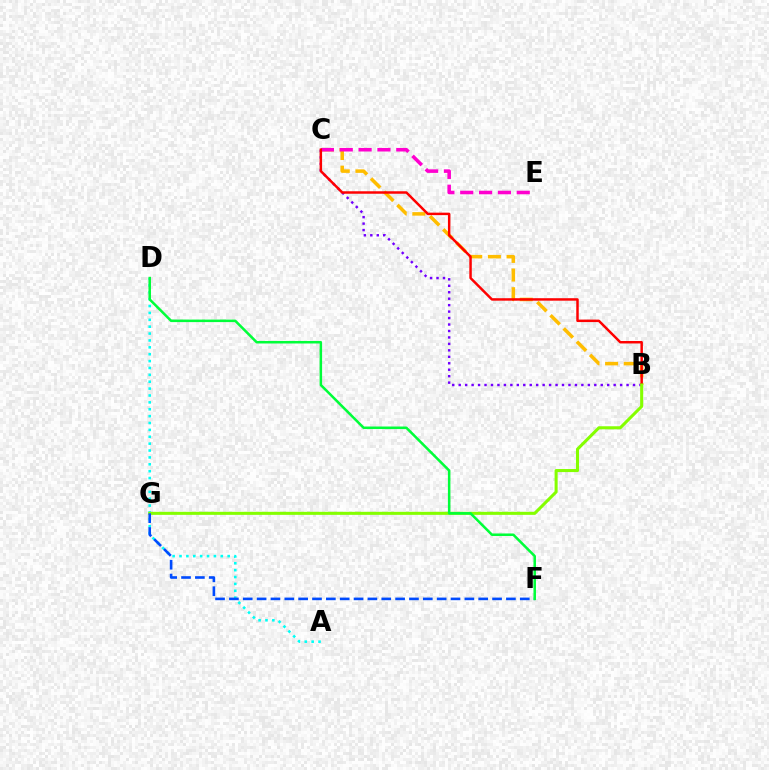{('B', 'C'): [{'color': '#ffbd00', 'line_style': 'dashed', 'thickness': 2.53}, {'color': '#7200ff', 'line_style': 'dotted', 'thickness': 1.75}, {'color': '#ff0000', 'line_style': 'solid', 'thickness': 1.78}], ('A', 'D'): [{'color': '#00fff6', 'line_style': 'dotted', 'thickness': 1.87}], ('C', 'E'): [{'color': '#ff00cf', 'line_style': 'dashed', 'thickness': 2.56}], ('B', 'G'): [{'color': '#84ff00', 'line_style': 'solid', 'thickness': 2.19}], ('F', 'G'): [{'color': '#004bff', 'line_style': 'dashed', 'thickness': 1.88}], ('D', 'F'): [{'color': '#00ff39', 'line_style': 'solid', 'thickness': 1.82}]}